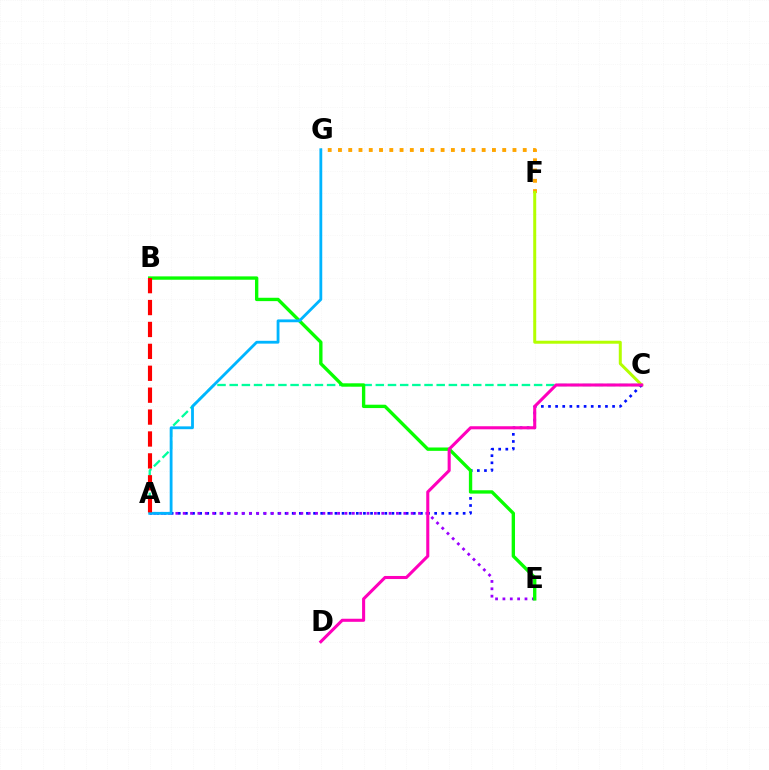{('F', 'G'): [{'color': '#ffa500', 'line_style': 'dotted', 'thickness': 2.79}], ('A', 'C'): [{'color': '#00ff9d', 'line_style': 'dashed', 'thickness': 1.65}, {'color': '#0010ff', 'line_style': 'dotted', 'thickness': 1.93}], ('C', 'F'): [{'color': '#b3ff00', 'line_style': 'solid', 'thickness': 2.16}], ('A', 'E'): [{'color': '#9b00ff', 'line_style': 'dotted', 'thickness': 2.0}], ('B', 'E'): [{'color': '#08ff00', 'line_style': 'solid', 'thickness': 2.41}], ('C', 'D'): [{'color': '#ff00bd', 'line_style': 'solid', 'thickness': 2.21}], ('A', 'G'): [{'color': '#00b5ff', 'line_style': 'solid', 'thickness': 2.03}], ('A', 'B'): [{'color': '#ff0000', 'line_style': 'dashed', 'thickness': 2.98}]}